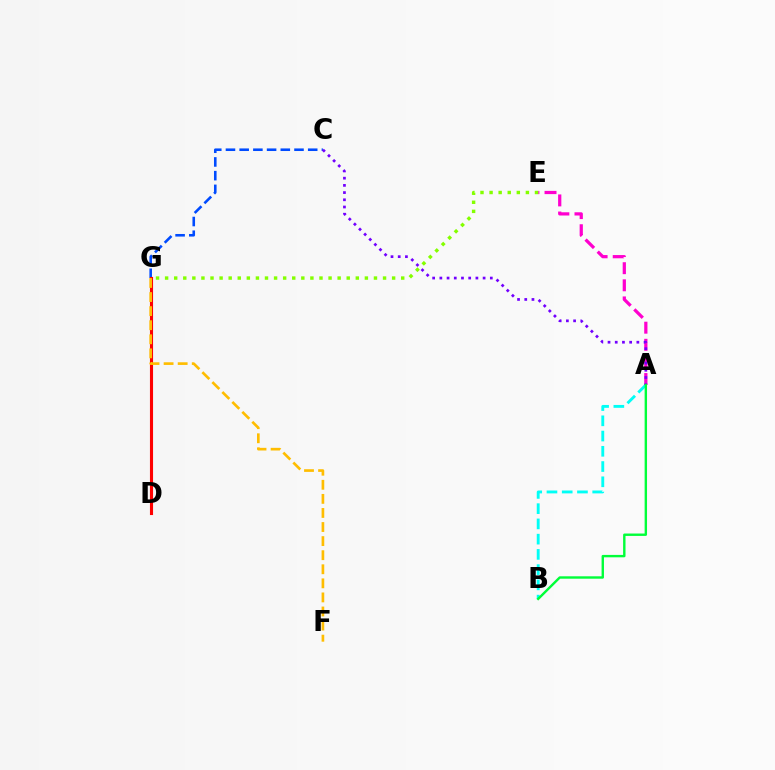{('C', 'G'): [{'color': '#004bff', 'line_style': 'dashed', 'thickness': 1.86}], ('A', 'B'): [{'color': '#00fff6', 'line_style': 'dashed', 'thickness': 2.07}, {'color': '#00ff39', 'line_style': 'solid', 'thickness': 1.73}], ('A', 'E'): [{'color': '#ff00cf', 'line_style': 'dashed', 'thickness': 2.32}], ('A', 'C'): [{'color': '#7200ff', 'line_style': 'dotted', 'thickness': 1.96}], ('D', 'G'): [{'color': '#ff0000', 'line_style': 'solid', 'thickness': 2.24}], ('E', 'G'): [{'color': '#84ff00', 'line_style': 'dotted', 'thickness': 2.47}], ('F', 'G'): [{'color': '#ffbd00', 'line_style': 'dashed', 'thickness': 1.91}]}